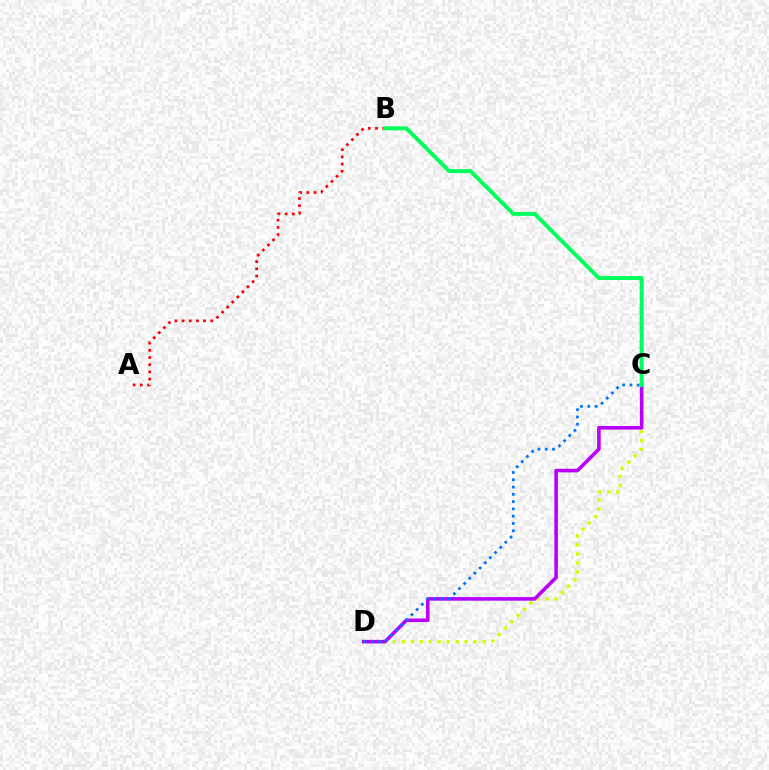{('C', 'D'): [{'color': '#d1ff00', 'line_style': 'dotted', 'thickness': 2.44}, {'color': '#b900ff', 'line_style': 'solid', 'thickness': 2.58}, {'color': '#0074ff', 'line_style': 'dotted', 'thickness': 1.98}], ('A', 'B'): [{'color': '#ff0000', 'line_style': 'dotted', 'thickness': 1.95}], ('B', 'C'): [{'color': '#00ff5c', 'line_style': 'solid', 'thickness': 2.84}]}